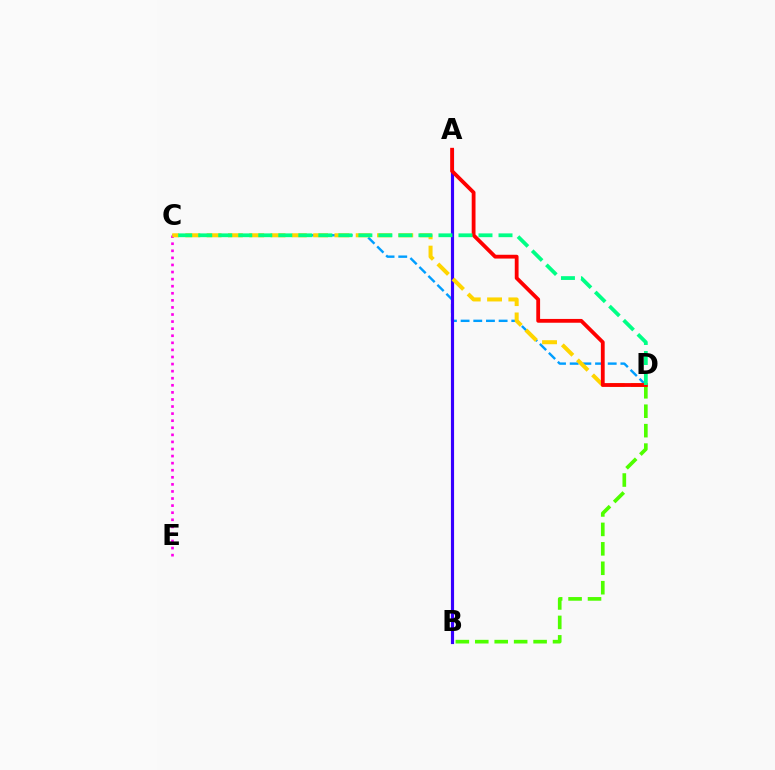{('C', 'D'): [{'color': '#009eff', 'line_style': 'dashed', 'thickness': 1.72}, {'color': '#ffd500', 'line_style': 'dashed', 'thickness': 2.89}, {'color': '#00ff86', 'line_style': 'dashed', 'thickness': 2.72}], ('B', 'D'): [{'color': '#4fff00', 'line_style': 'dashed', 'thickness': 2.64}], ('C', 'E'): [{'color': '#ff00ed', 'line_style': 'dotted', 'thickness': 1.92}], ('A', 'B'): [{'color': '#3700ff', 'line_style': 'solid', 'thickness': 2.27}], ('A', 'D'): [{'color': '#ff0000', 'line_style': 'solid', 'thickness': 2.74}]}